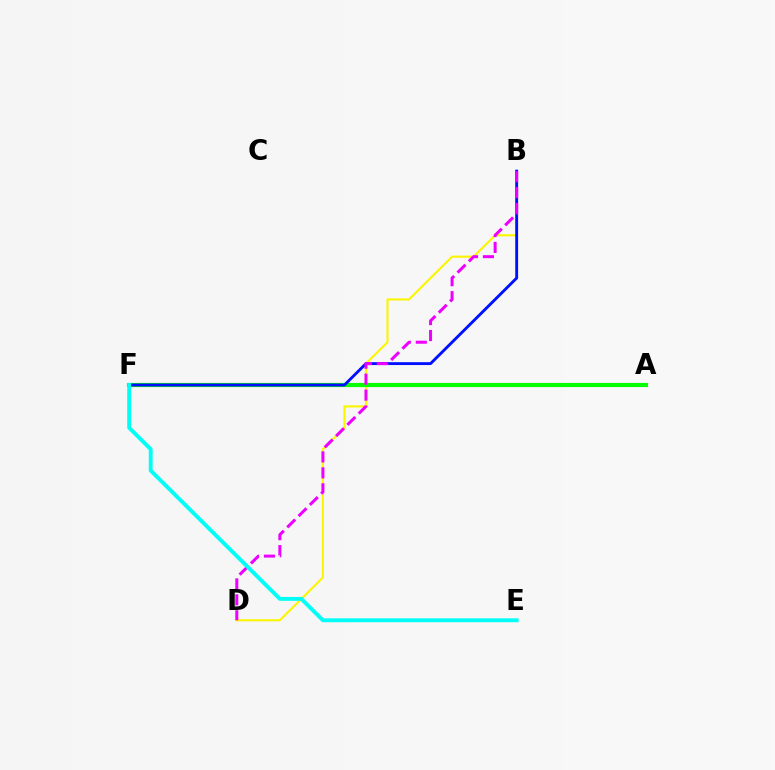{('B', 'D'): [{'color': '#fcf500', 'line_style': 'solid', 'thickness': 1.51}, {'color': '#ee00ff', 'line_style': 'dashed', 'thickness': 2.17}], ('A', 'F'): [{'color': '#ff0000', 'line_style': 'solid', 'thickness': 2.13}, {'color': '#08ff00', 'line_style': 'solid', 'thickness': 2.98}], ('B', 'F'): [{'color': '#0010ff', 'line_style': 'solid', 'thickness': 2.07}], ('E', 'F'): [{'color': '#00fff6', 'line_style': 'solid', 'thickness': 2.8}]}